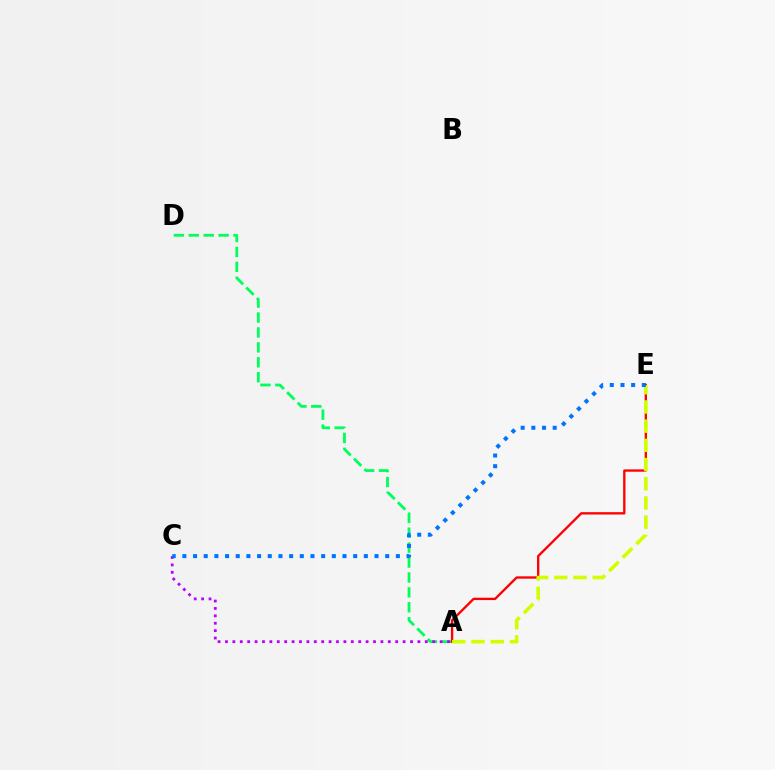{('A', 'D'): [{'color': '#00ff5c', 'line_style': 'dashed', 'thickness': 2.03}], ('A', 'E'): [{'color': '#ff0000', 'line_style': 'solid', 'thickness': 1.68}, {'color': '#d1ff00', 'line_style': 'dashed', 'thickness': 2.61}], ('A', 'C'): [{'color': '#b900ff', 'line_style': 'dotted', 'thickness': 2.01}], ('C', 'E'): [{'color': '#0074ff', 'line_style': 'dotted', 'thickness': 2.9}]}